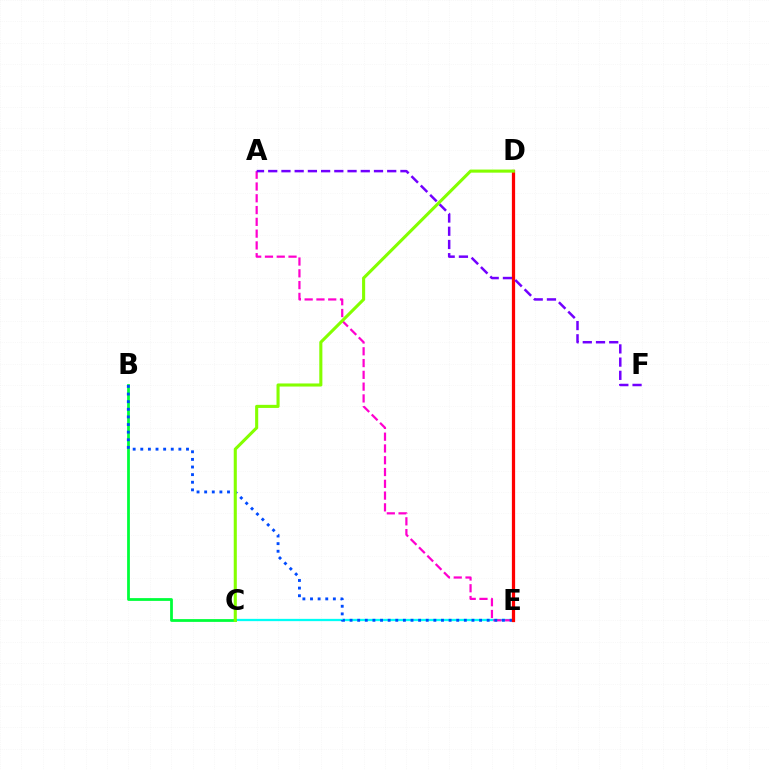{('C', 'E'): [{'color': '#00fff6', 'line_style': 'solid', 'thickness': 1.64}], ('B', 'C'): [{'color': '#00ff39', 'line_style': 'solid', 'thickness': 2.0}], ('D', 'E'): [{'color': '#ffbd00', 'line_style': 'dashed', 'thickness': 1.99}, {'color': '#ff0000', 'line_style': 'solid', 'thickness': 2.33}], ('A', 'E'): [{'color': '#ff00cf', 'line_style': 'dashed', 'thickness': 1.6}], ('B', 'E'): [{'color': '#004bff', 'line_style': 'dotted', 'thickness': 2.07}], ('A', 'F'): [{'color': '#7200ff', 'line_style': 'dashed', 'thickness': 1.8}], ('C', 'D'): [{'color': '#84ff00', 'line_style': 'solid', 'thickness': 2.22}]}